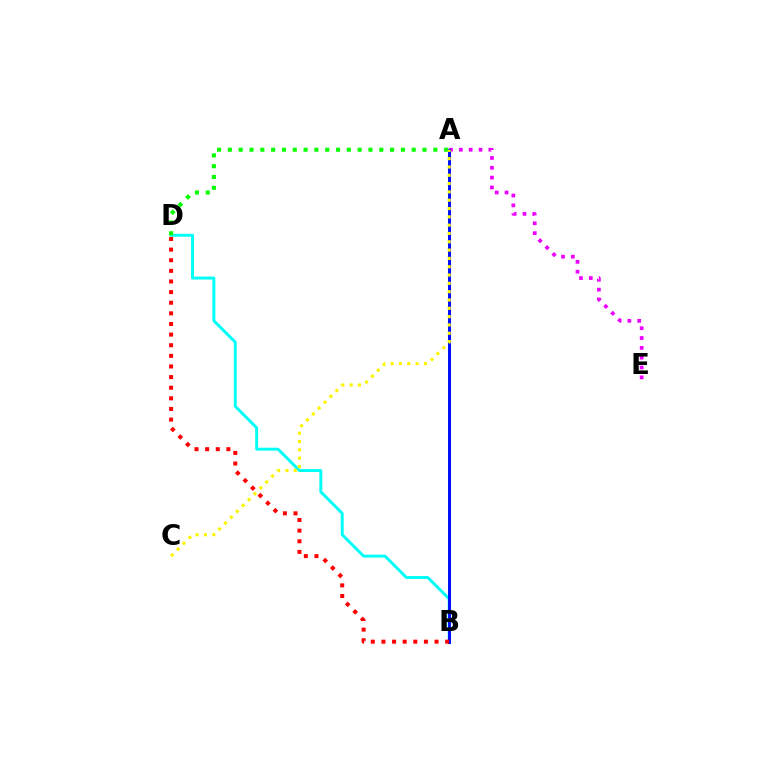{('B', 'D'): [{'color': '#00fff6', 'line_style': 'solid', 'thickness': 2.12}, {'color': '#ff0000', 'line_style': 'dotted', 'thickness': 2.89}], ('A', 'E'): [{'color': '#ee00ff', 'line_style': 'dotted', 'thickness': 2.67}], ('A', 'D'): [{'color': '#08ff00', 'line_style': 'dotted', 'thickness': 2.94}], ('A', 'B'): [{'color': '#0010ff', 'line_style': 'solid', 'thickness': 2.17}], ('A', 'C'): [{'color': '#fcf500', 'line_style': 'dotted', 'thickness': 2.26}]}